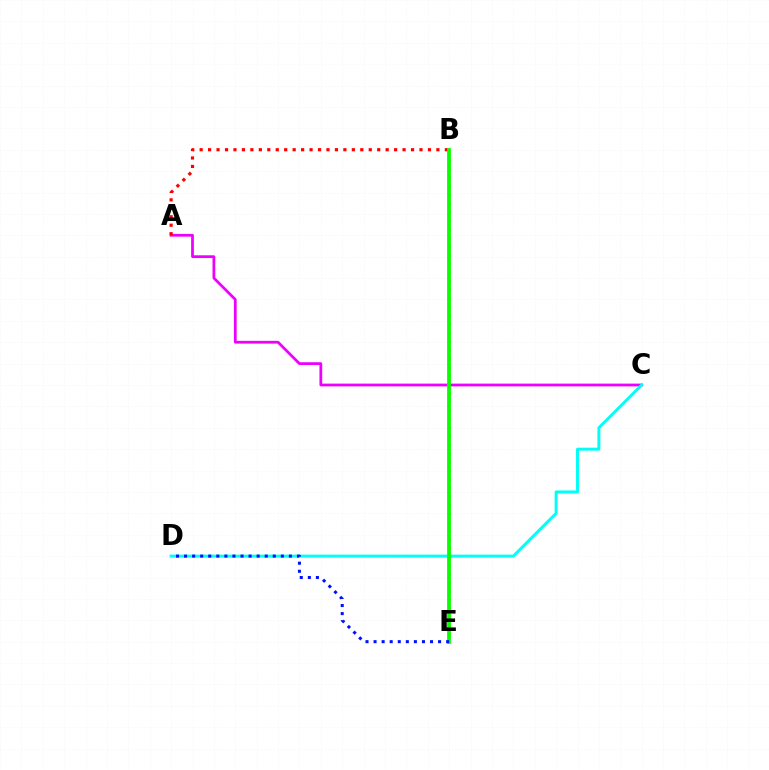{('B', 'E'): [{'color': '#fcf500', 'line_style': 'dotted', 'thickness': 2.34}, {'color': '#08ff00', 'line_style': 'solid', 'thickness': 2.73}], ('A', 'C'): [{'color': '#ee00ff', 'line_style': 'solid', 'thickness': 1.99}], ('C', 'D'): [{'color': '#00fff6', 'line_style': 'solid', 'thickness': 2.13}], ('A', 'B'): [{'color': '#ff0000', 'line_style': 'dotted', 'thickness': 2.3}], ('D', 'E'): [{'color': '#0010ff', 'line_style': 'dotted', 'thickness': 2.19}]}